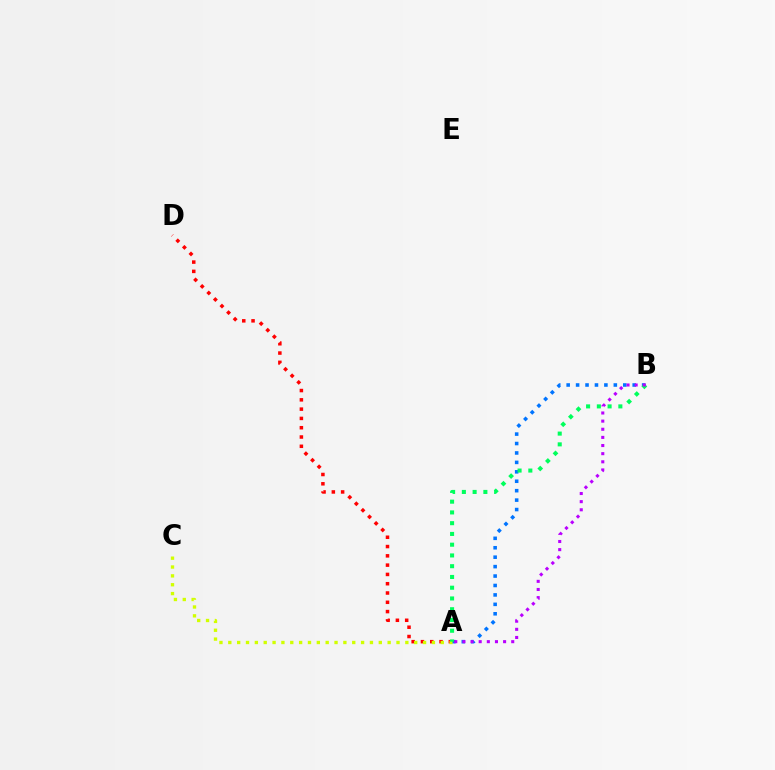{('A', 'B'): [{'color': '#0074ff', 'line_style': 'dotted', 'thickness': 2.56}, {'color': '#00ff5c', 'line_style': 'dotted', 'thickness': 2.92}, {'color': '#b900ff', 'line_style': 'dotted', 'thickness': 2.21}], ('A', 'D'): [{'color': '#ff0000', 'line_style': 'dotted', 'thickness': 2.52}], ('A', 'C'): [{'color': '#d1ff00', 'line_style': 'dotted', 'thickness': 2.41}]}